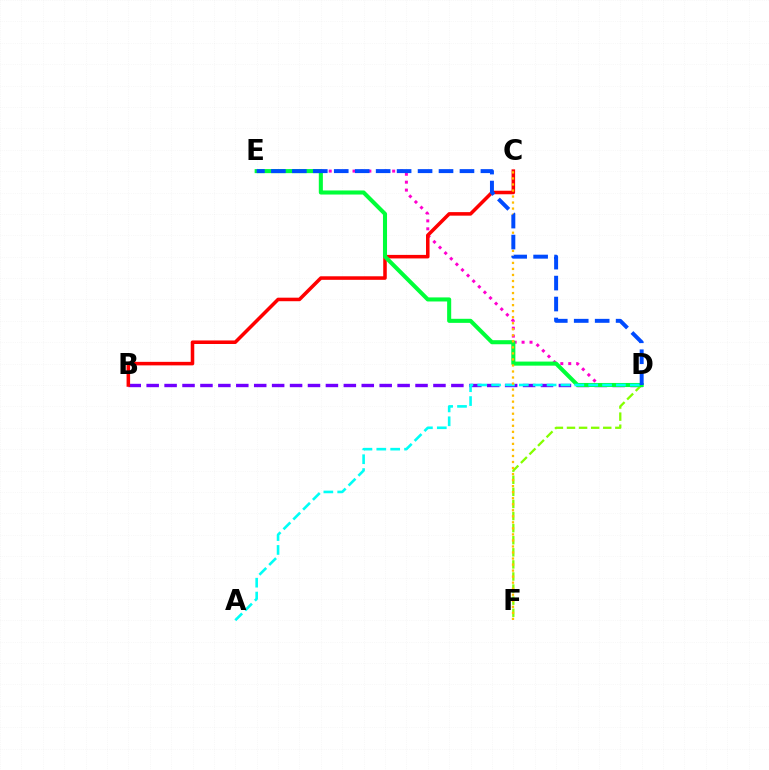{('B', 'D'): [{'color': '#7200ff', 'line_style': 'dashed', 'thickness': 2.43}], ('D', 'F'): [{'color': '#84ff00', 'line_style': 'dashed', 'thickness': 1.64}], ('D', 'E'): [{'color': '#ff00cf', 'line_style': 'dotted', 'thickness': 2.15}, {'color': '#00ff39', 'line_style': 'solid', 'thickness': 2.93}, {'color': '#004bff', 'line_style': 'dashed', 'thickness': 2.85}], ('B', 'C'): [{'color': '#ff0000', 'line_style': 'solid', 'thickness': 2.55}], ('A', 'D'): [{'color': '#00fff6', 'line_style': 'dashed', 'thickness': 1.88}], ('C', 'F'): [{'color': '#ffbd00', 'line_style': 'dotted', 'thickness': 1.64}]}